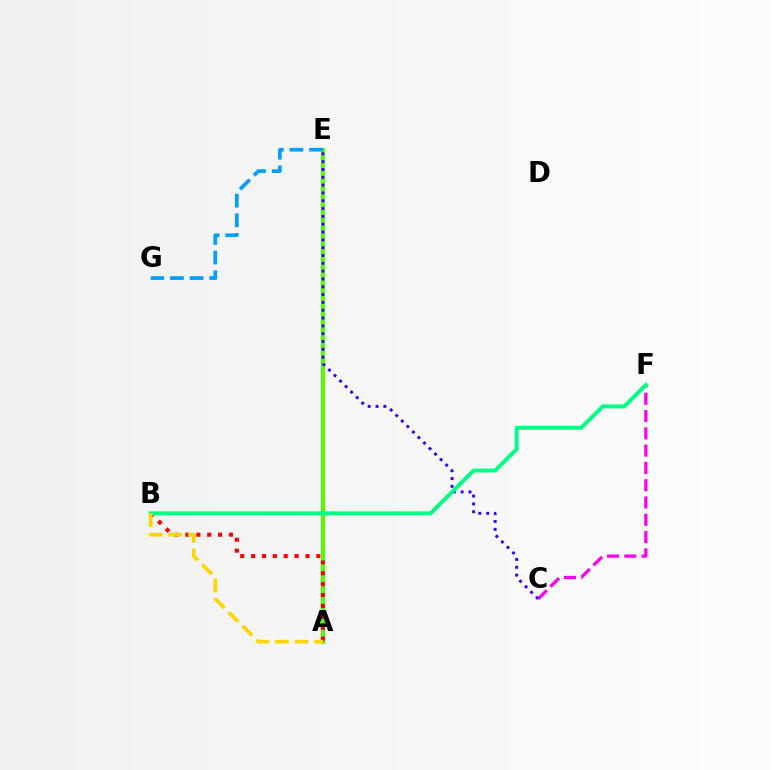{('C', 'F'): [{'color': '#ff00ed', 'line_style': 'dashed', 'thickness': 2.35}], ('A', 'E'): [{'color': '#4fff00', 'line_style': 'solid', 'thickness': 2.99}], ('A', 'B'): [{'color': '#ff0000', 'line_style': 'dotted', 'thickness': 2.96}, {'color': '#ffd500', 'line_style': 'dashed', 'thickness': 2.66}], ('C', 'E'): [{'color': '#3700ff', 'line_style': 'dotted', 'thickness': 2.12}], ('E', 'G'): [{'color': '#009eff', 'line_style': 'dashed', 'thickness': 2.66}], ('B', 'F'): [{'color': '#00ff86', 'line_style': 'solid', 'thickness': 2.86}]}